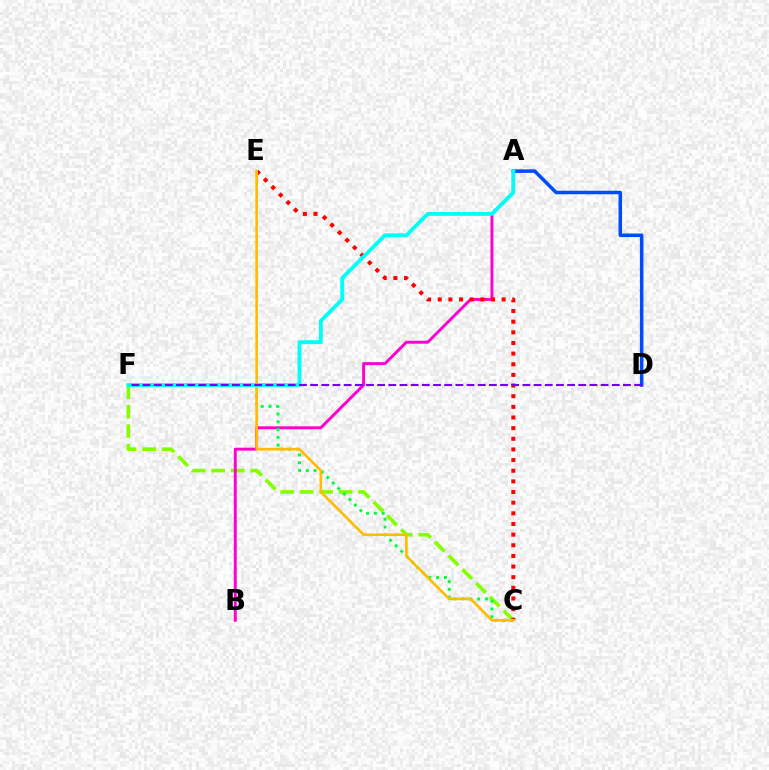{('C', 'F'): [{'color': '#84ff00', 'line_style': 'dashed', 'thickness': 2.64}, {'color': '#00ff39', 'line_style': 'dotted', 'thickness': 2.12}], ('A', 'B'): [{'color': '#ff00cf', 'line_style': 'solid', 'thickness': 2.11}], ('A', 'D'): [{'color': '#004bff', 'line_style': 'solid', 'thickness': 2.54}], ('C', 'E'): [{'color': '#ff0000', 'line_style': 'dotted', 'thickness': 2.89}, {'color': '#ffbd00', 'line_style': 'solid', 'thickness': 1.92}], ('A', 'F'): [{'color': '#00fff6', 'line_style': 'solid', 'thickness': 2.78}], ('D', 'F'): [{'color': '#7200ff', 'line_style': 'dashed', 'thickness': 1.52}]}